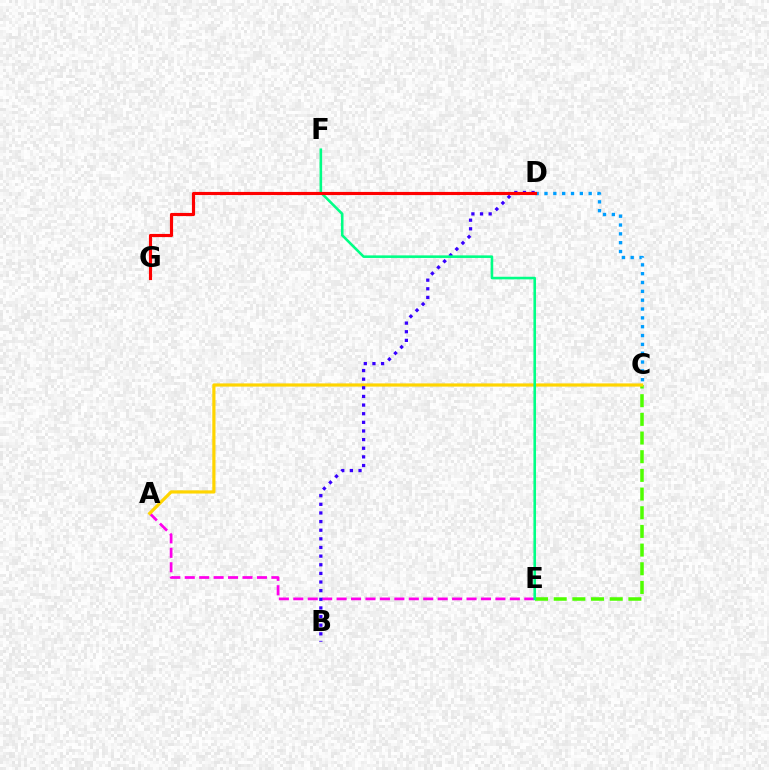{('A', 'E'): [{'color': '#ff00ed', 'line_style': 'dashed', 'thickness': 1.96}], ('C', 'E'): [{'color': '#4fff00', 'line_style': 'dashed', 'thickness': 2.54}], ('A', 'C'): [{'color': '#ffd500', 'line_style': 'solid', 'thickness': 2.3}], ('B', 'D'): [{'color': '#3700ff', 'line_style': 'dotted', 'thickness': 2.35}], ('E', 'F'): [{'color': '#00ff86', 'line_style': 'solid', 'thickness': 1.86}], ('C', 'D'): [{'color': '#009eff', 'line_style': 'dotted', 'thickness': 2.4}], ('D', 'G'): [{'color': '#ff0000', 'line_style': 'solid', 'thickness': 2.27}]}